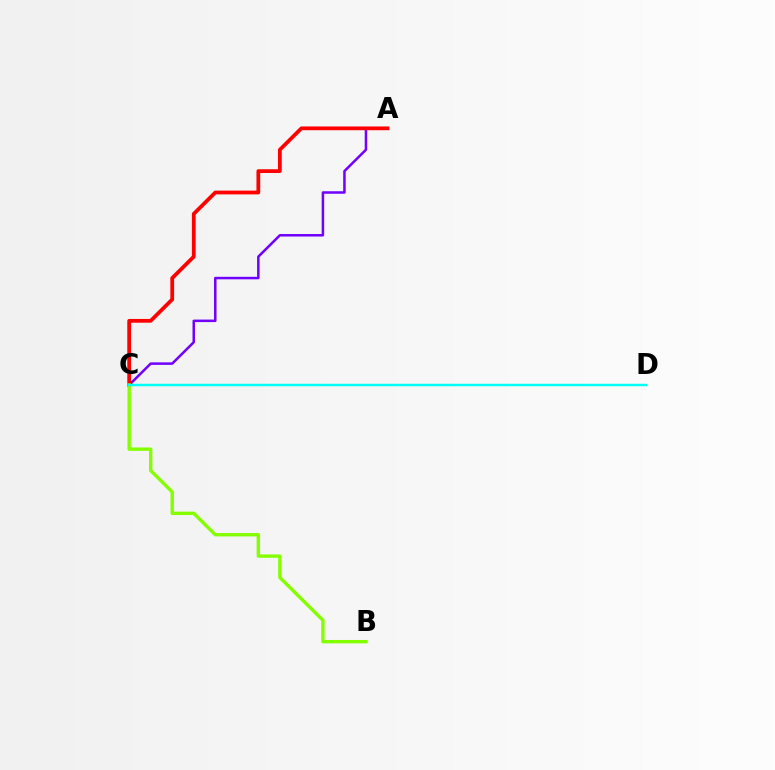{('A', 'C'): [{'color': '#7200ff', 'line_style': 'solid', 'thickness': 1.81}, {'color': '#ff0000', 'line_style': 'solid', 'thickness': 2.71}], ('B', 'C'): [{'color': '#84ff00', 'line_style': 'solid', 'thickness': 2.44}], ('C', 'D'): [{'color': '#00fff6', 'line_style': 'solid', 'thickness': 1.76}]}